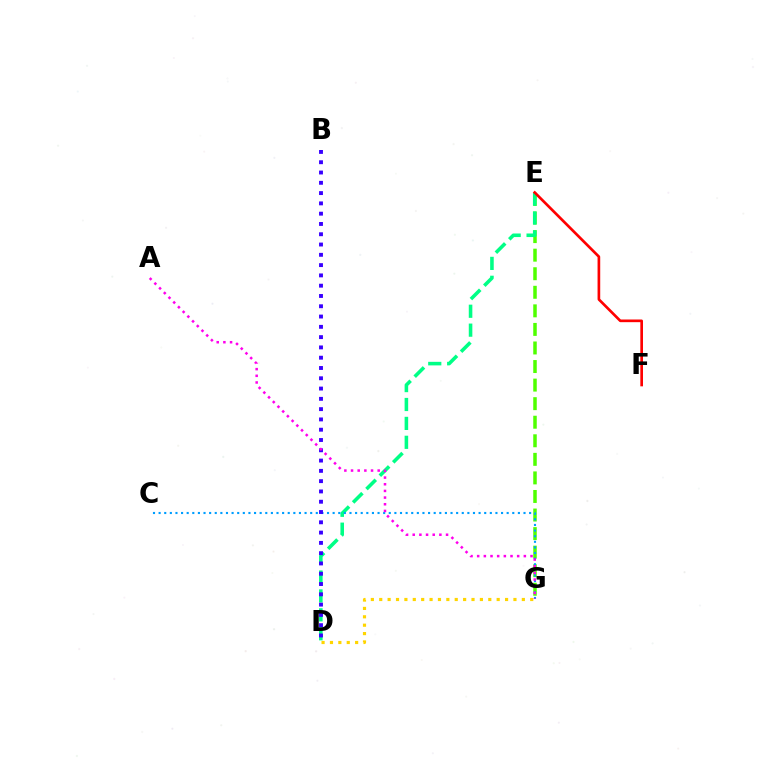{('E', 'G'): [{'color': '#4fff00', 'line_style': 'dashed', 'thickness': 2.52}], ('D', 'E'): [{'color': '#00ff86', 'line_style': 'dashed', 'thickness': 2.57}], ('C', 'G'): [{'color': '#009eff', 'line_style': 'dotted', 'thickness': 1.53}], ('B', 'D'): [{'color': '#3700ff', 'line_style': 'dotted', 'thickness': 2.8}], ('D', 'G'): [{'color': '#ffd500', 'line_style': 'dotted', 'thickness': 2.28}], ('A', 'G'): [{'color': '#ff00ed', 'line_style': 'dotted', 'thickness': 1.81}], ('E', 'F'): [{'color': '#ff0000', 'line_style': 'solid', 'thickness': 1.92}]}